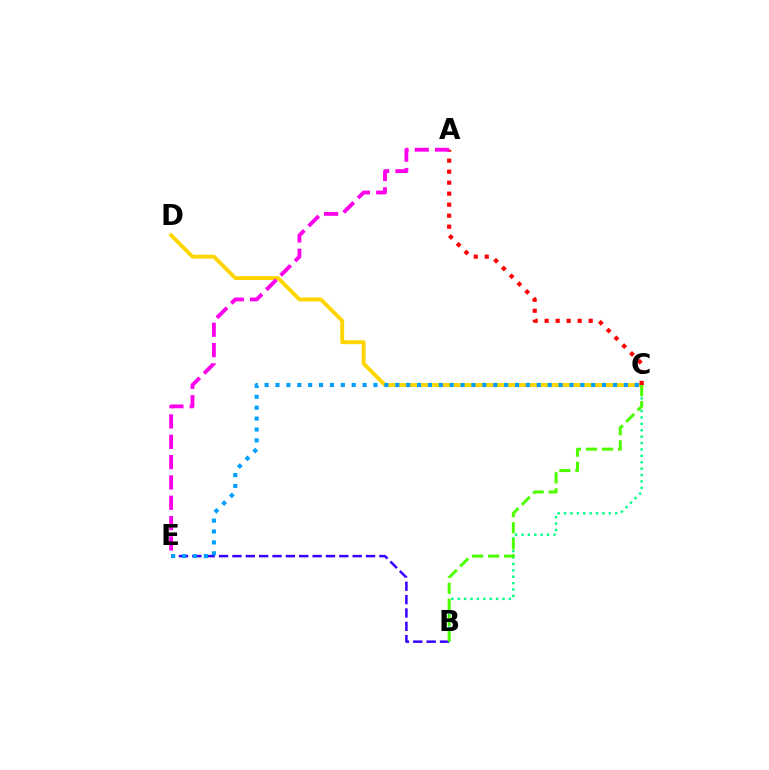{('B', 'E'): [{'color': '#3700ff', 'line_style': 'dashed', 'thickness': 1.82}], ('C', 'D'): [{'color': '#ffd500', 'line_style': 'solid', 'thickness': 2.79}], ('A', 'C'): [{'color': '#ff0000', 'line_style': 'dotted', 'thickness': 2.99}], ('B', 'C'): [{'color': '#00ff86', 'line_style': 'dotted', 'thickness': 1.74}, {'color': '#4fff00', 'line_style': 'dashed', 'thickness': 2.18}], ('C', 'E'): [{'color': '#009eff', 'line_style': 'dotted', 'thickness': 2.96}], ('A', 'E'): [{'color': '#ff00ed', 'line_style': 'dashed', 'thickness': 2.76}]}